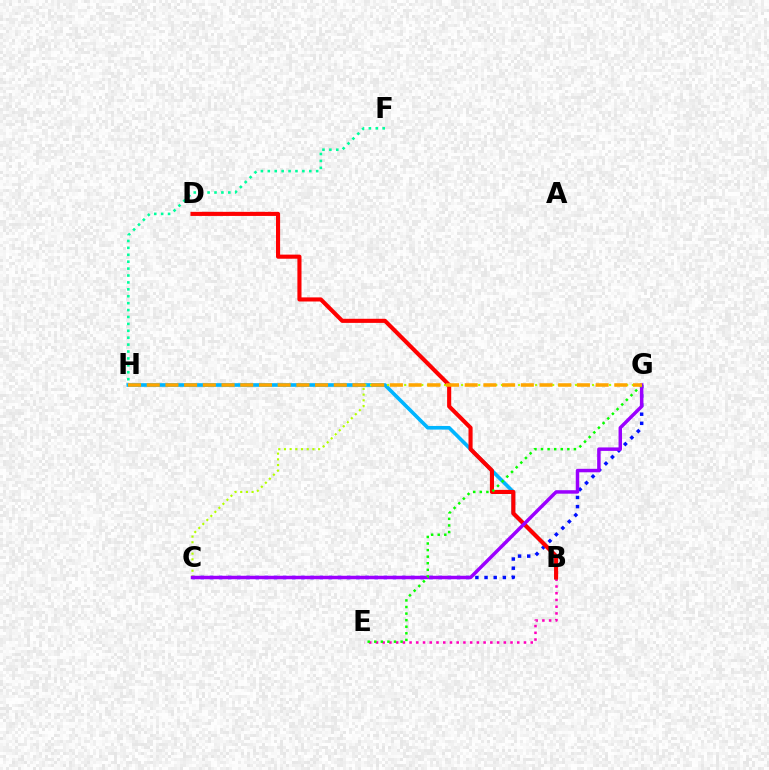{('B', 'E'): [{'color': '#ff00bd', 'line_style': 'dotted', 'thickness': 1.83}], ('C', 'G'): [{'color': '#0010ff', 'line_style': 'dotted', 'thickness': 2.49}, {'color': '#b3ff00', 'line_style': 'dotted', 'thickness': 1.55}, {'color': '#9b00ff', 'line_style': 'solid', 'thickness': 2.5}], ('B', 'H'): [{'color': '#00b5ff', 'line_style': 'solid', 'thickness': 2.63}], ('F', 'H'): [{'color': '#00ff9d', 'line_style': 'dotted', 'thickness': 1.88}], ('B', 'D'): [{'color': '#ff0000', 'line_style': 'solid', 'thickness': 2.95}], ('E', 'G'): [{'color': '#08ff00', 'line_style': 'dotted', 'thickness': 1.79}], ('G', 'H'): [{'color': '#ffa500', 'line_style': 'dashed', 'thickness': 2.54}]}